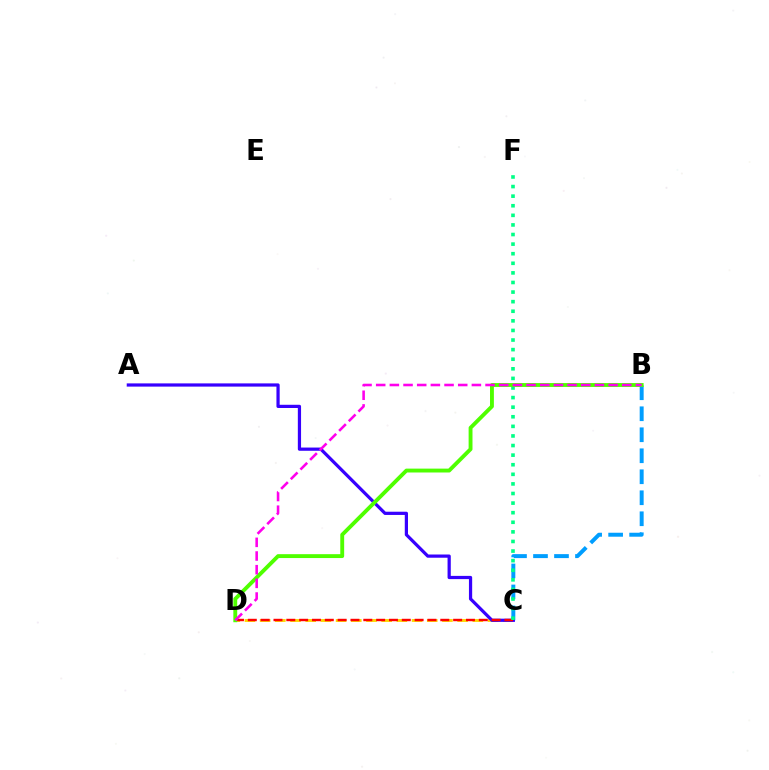{('B', 'C'): [{'color': '#009eff', 'line_style': 'dashed', 'thickness': 2.85}], ('C', 'D'): [{'color': '#ffd500', 'line_style': 'dashed', 'thickness': 2.06}, {'color': '#ff0000', 'line_style': 'dashed', 'thickness': 1.74}], ('A', 'C'): [{'color': '#3700ff', 'line_style': 'solid', 'thickness': 2.32}], ('C', 'F'): [{'color': '#00ff86', 'line_style': 'dotted', 'thickness': 2.61}], ('B', 'D'): [{'color': '#4fff00', 'line_style': 'solid', 'thickness': 2.79}, {'color': '#ff00ed', 'line_style': 'dashed', 'thickness': 1.86}]}